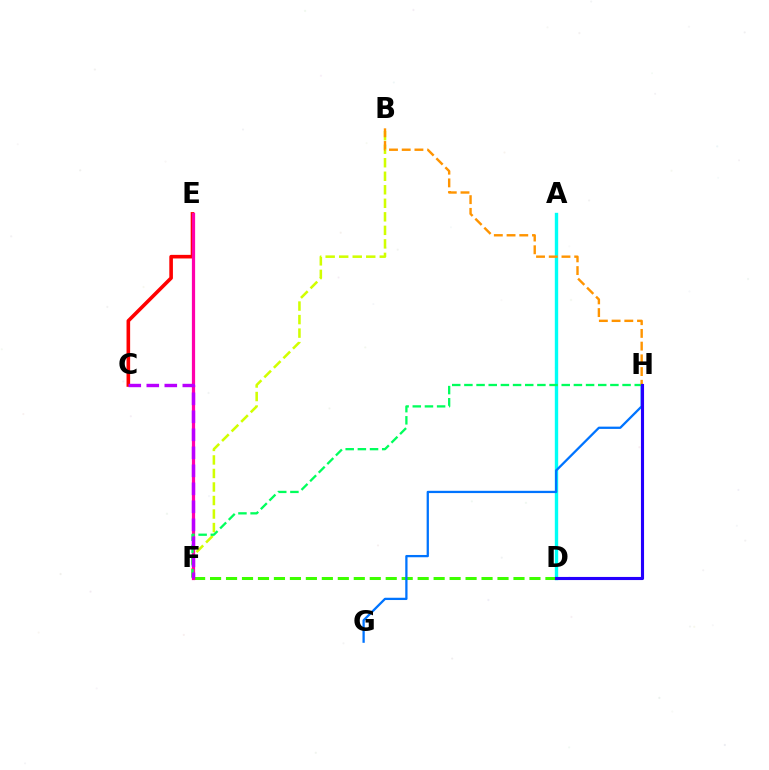{('A', 'D'): [{'color': '#00fff6', 'line_style': 'solid', 'thickness': 2.43}], ('C', 'E'): [{'color': '#ff0000', 'line_style': 'solid', 'thickness': 2.6}], ('D', 'F'): [{'color': '#3dff00', 'line_style': 'dashed', 'thickness': 2.17}], ('G', 'H'): [{'color': '#0074ff', 'line_style': 'solid', 'thickness': 1.64}], ('B', 'F'): [{'color': '#d1ff00', 'line_style': 'dashed', 'thickness': 1.84}], ('E', 'F'): [{'color': '#ff00ac', 'line_style': 'solid', 'thickness': 2.33}], ('F', 'H'): [{'color': '#00ff5c', 'line_style': 'dashed', 'thickness': 1.65}], ('C', 'F'): [{'color': '#b900ff', 'line_style': 'dashed', 'thickness': 2.45}], ('B', 'H'): [{'color': '#ff9400', 'line_style': 'dashed', 'thickness': 1.73}], ('D', 'H'): [{'color': '#2500ff', 'line_style': 'solid', 'thickness': 2.24}]}